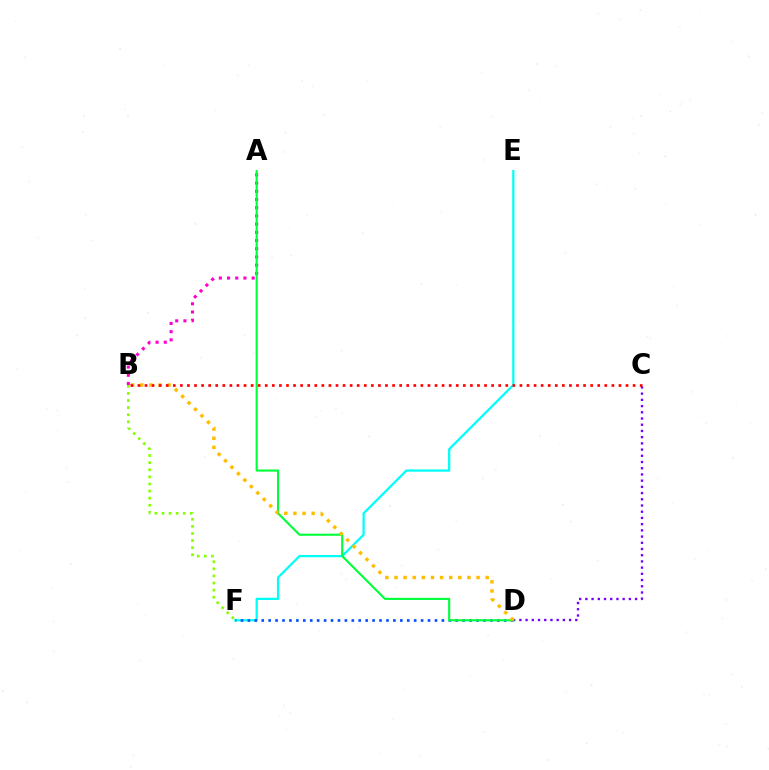{('C', 'D'): [{'color': '#7200ff', 'line_style': 'dotted', 'thickness': 1.69}], ('E', 'F'): [{'color': '#00fff6', 'line_style': 'solid', 'thickness': 1.63}], ('A', 'B'): [{'color': '#ff00cf', 'line_style': 'dotted', 'thickness': 2.23}], ('D', 'F'): [{'color': '#004bff', 'line_style': 'dotted', 'thickness': 1.88}], ('B', 'F'): [{'color': '#84ff00', 'line_style': 'dotted', 'thickness': 1.93}], ('A', 'D'): [{'color': '#00ff39', 'line_style': 'solid', 'thickness': 1.52}], ('B', 'D'): [{'color': '#ffbd00', 'line_style': 'dotted', 'thickness': 2.48}], ('B', 'C'): [{'color': '#ff0000', 'line_style': 'dotted', 'thickness': 1.92}]}